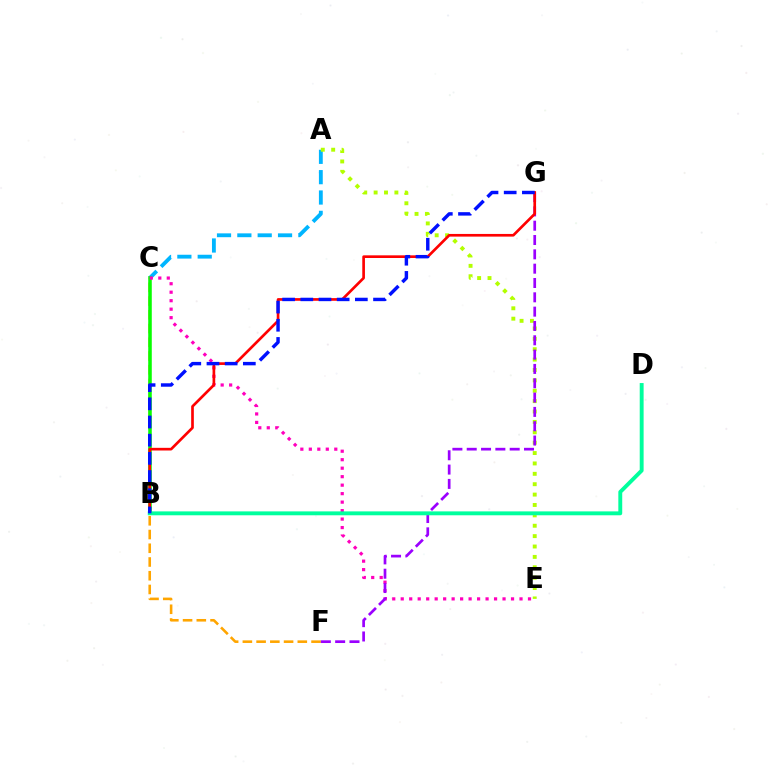{('A', 'C'): [{'color': '#00b5ff', 'line_style': 'dashed', 'thickness': 2.76}], ('C', 'F'): [{'color': '#ffa500', 'line_style': 'dashed', 'thickness': 1.87}], ('B', 'C'): [{'color': '#08ff00', 'line_style': 'solid', 'thickness': 2.55}], ('A', 'E'): [{'color': '#b3ff00', 'line_style': 'dotted', 'thickness': 2.82}], ('C', 'E'): [{'color': '#ff00bd', 'line_style': 'dotted', 'thickness': 2.31}], ('F', 'G'): [{'color': '#9b00ff', 'line_style': 'dashed', 'thickness': 1.95}], ('B', 'G'): [{'color': '#ff0000', 'line_style': 'solid', 'thickness': 1.92}, {'color': '#0010ff', 'line_style': 'dashed', 'thickness': 2.47}], ('B', 'D'): [{'color': '#00ff9d', 'line_style': 'solid', 'thickness': 2.8}]}